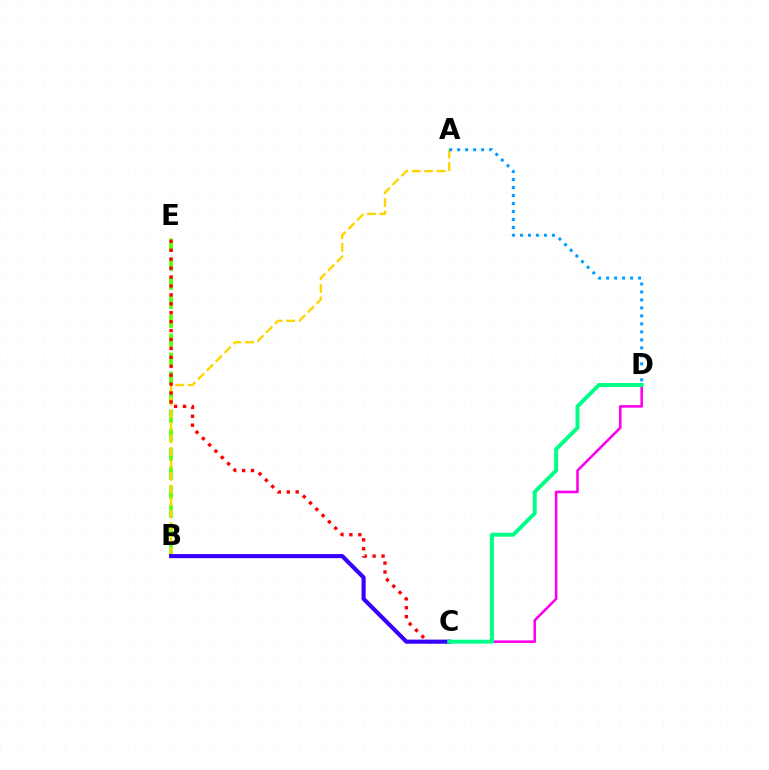{('B', 'E'): [{'color': '#4fff00', 'line_style': 'dashed', 'thickness': 2.58}], ('C', 'D'): [{'color': '#ff00ed', 'line_style': 'solid', 'thickness': 1.86}, {'color': '#00ff86', 'line_style': 'solid', 'thickness': 2.84}], ('A', 'B'): [{'color': '#ffd500', 'line_style': 'dashed', 'thickness': 1.7}], ('C', 'E'): [{'color': '#ff0000', 'line_style': 'dotted', 'thickness': 2.42}], ('A', 'D'): [{'color': '#009eff', 'line_style': 'dotted', 'thickness': 2.17}], ('B', 'C'): [{'color': '#3700ff', 'line_style': 'solid', 'thickness': 2.96}]}